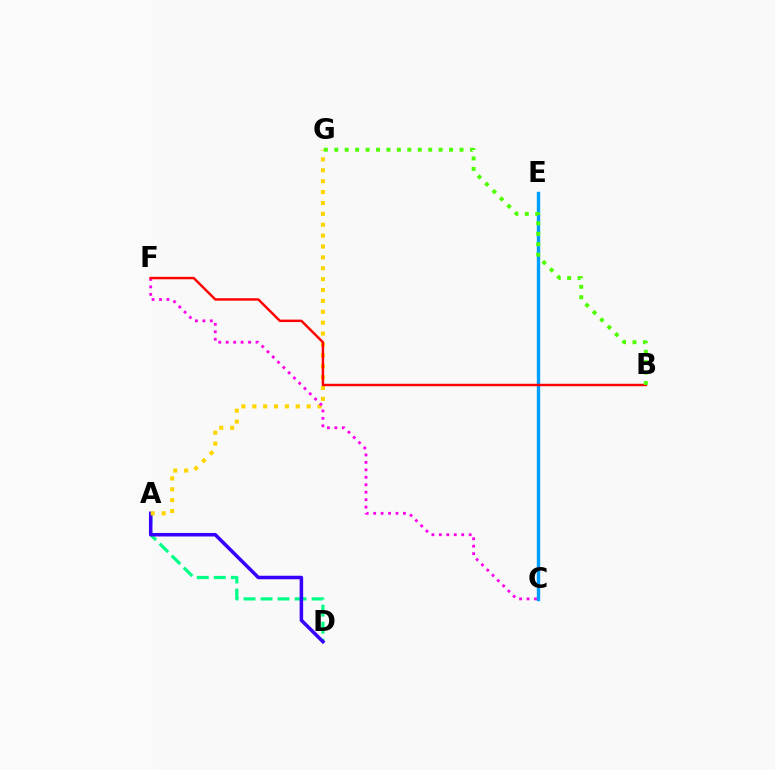{('A', 'D'): [{'color': '#00ff86', 'line_style': 'dashed', 'thickness': 2.31}, {'color': '#3700ff', 'line_style': 'solid', 'thickness': 2.53}], ('A', 'G'): [{'color': '#ffd500', 'line_style': 'dotted', 'thickness': 2.96}], ('C', 'F'): [{'color': '#ff00ed', 'line_style': 'dotted', 'thickness': 2.02}], ('C', 'E'): [{'color': '#009eff', 'line_style': 'solid', 'thickness': 2.44}], ('B', 'F'): [{'color': '#ff0000', 'line_style': 'solid', 'thickness': 1.76}], ('B', 'G'): [{'color': '#4fff00', 'line_style': 'dotted', 'thickness': 2.84}]}